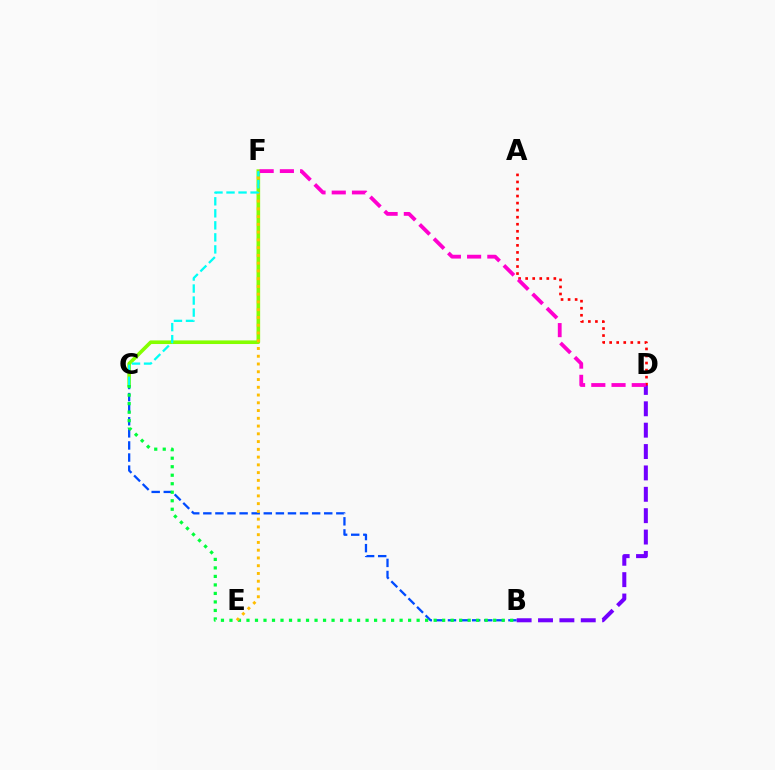{('B', 'D'): [{'color': '#7200ff', 'line_style': 'dashed', 'thickness': 2.9}], ('C', 'F'): [{'color': '#84ff00', 'line_style': 'solid', 'thickness': 2.6}, {'color': '#00fff6', 'line_style': 'dashed', 'thickness': 1.63}], ('B', 'C'): [{'color': '#004bff', 'line_style': 'dashed', 'thickness': 1.64}, {'color': '#00ff39', 'line_style': 'dotted', 'thickness': 2.31}], ('A', 'D'): [{'color': '#ff0000', 'line_style': 'dotted', 'thickness': 1.91}], ('D', 'F'): [{'color': '#ff00cf', 'line_style': 'dashed', 'thickness': 2.75}], ('E', 'F'): [{'color': '#ffbd00', 'line_style': 'dotted', 'thickness': 2.11}]}